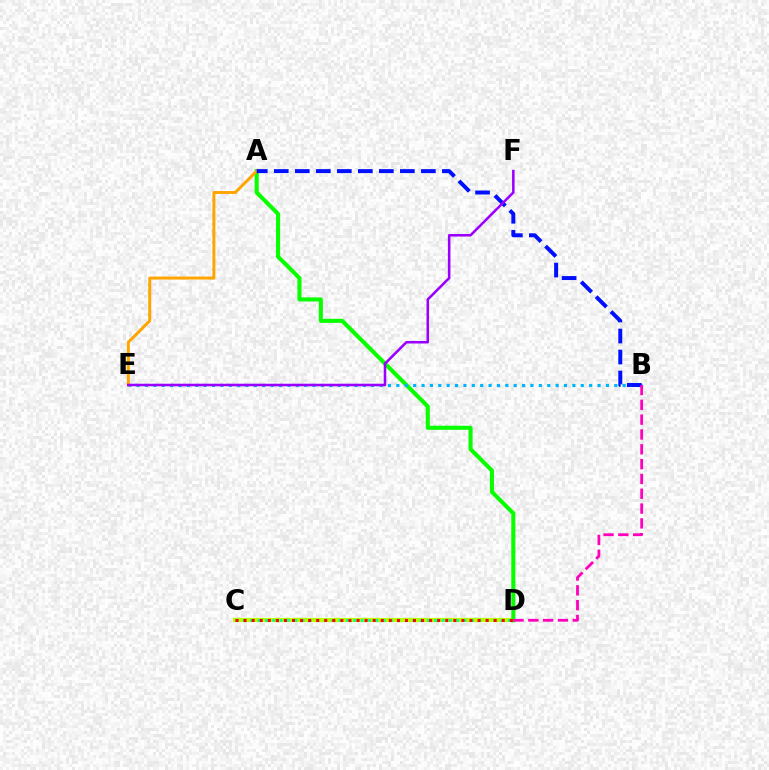{('C', 'D'): [{'color': '#b3ff00', 'line_style': 'solid', 'thickness': 2.97}, {'color': '#00ff9d', 'line_style': 'dotted', 'thickness': 2.0}, {'color': '#ff0000', 'line_style': 'dotted', 'thickness': 2.19}], ('A', 'D'): [{'color': '#08ff00', 'line_style': 'solid', 'thickness': 2.93}], ('B', 'E'): [{'color': '#00b5ff', 'line_style': 'dotted', 'thickness': 2.28}], ('A', 'E'): [{'color': '#ffa500', 'line_style': 'solid', 'thickness': 2.14}], ('A', 'B'): [{'color': '#0010ff', 'line_style': 'dashed', 'thickness': 2.85}], ('E', 'F'): [{'color': '#9b00ff', 'line_style': 'solid', 'thickness': 1.83}], ('B', 'D'): [{'color': '#ff00bd', 'line_style': 'dashed', 'thickness': 2.01}]}